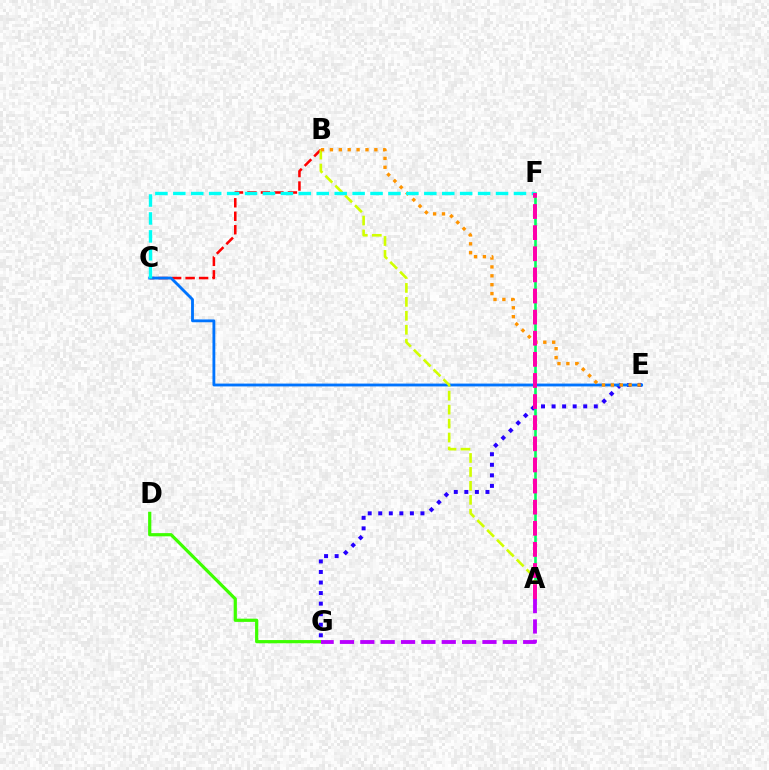{('A', 'F'): [{'color': '#00ff5c', 'line_style': 'solid', 'thickness': 1.88}, {'color': '#ff00ac', 'line_style': 'dashed', 'thickness': 2.87}], ('E', 'G'): [{'color': '#2500ff', 'line_style': 'dotted', 'thickness': 2.87}], ('B', 'C'): [{'color': '#ff0000', 'line_style': 'dashed', 'thickness': 1.83}], ('C', 'E'): [{'color': '#0074ff', 'line_style': 'solid', 'thickness': 2.04}], ('D', 'G'): [{'color': '#3dff00', 'line_style': 'solid', 'thickness': 2.31}], ('A', 'B'): [{'color': '#d1ff00', 'line_style': 'dashed', 'thickness': 1.89}], ('B', 'E'): [{'color': '#ff9400', 'line_style': 'dotted', 'thickness': 2.42}], ('C', 'F'): [{'color': '#00fff6', 'line_style': 'dashed', 'thickness': 2.44}], ('A', 'G'): [{'color': '#b900ff', 'line_style': 'dashed', 'thickness': 2.77}]}